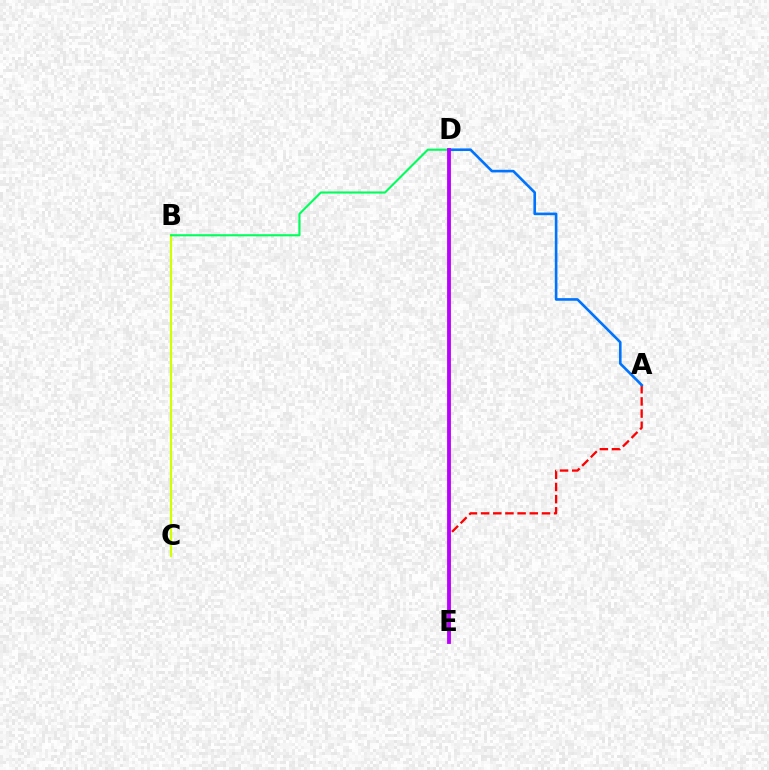{('B', 'C'): [{'color': '#d1ff00', 'line_style': 'solid', 'thickness': 1.57}], ('A', 'E'): [{'color': '#ff0000', 'line_style': 'dashed', 'thickness': 1.65}], ('A', 'D'): [{'color': '#0074ff', 'line_style': 'solid', 'thickness': 1.89}], ('B', 'D'): [{'color': '#00ff5c', 'line_style': 'solid', 'thickness': 1.52}], ('D', 'E'): [{'color': '#b900ff', 'line_style': 'solid', 'thickness': 2.76}]}